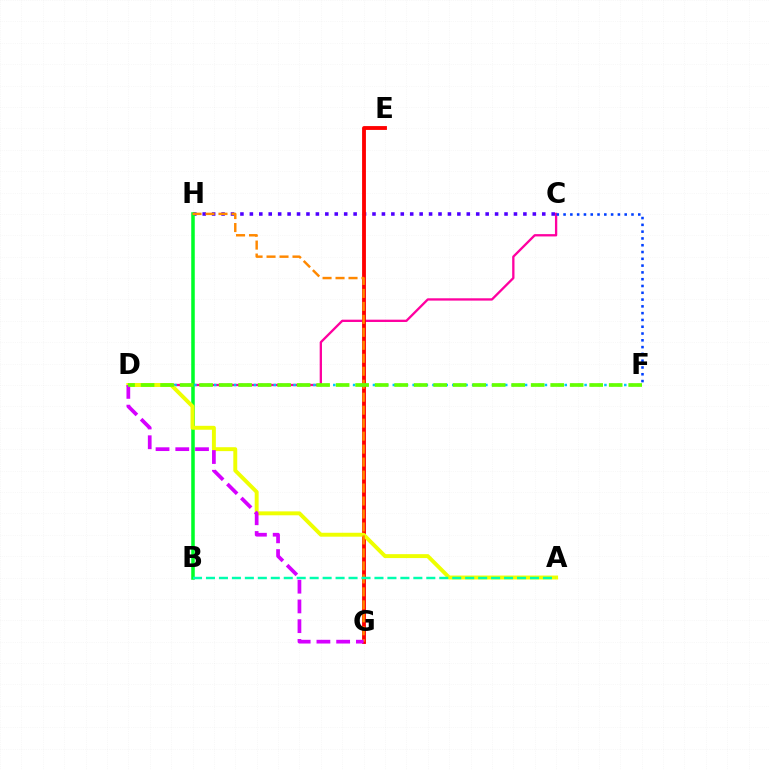{('C', 'D'): [{'color': '#ff00a0', 'line_style': 'solid', 'thickness': 1.66}], ('C', 'H'): [{'color': '#4f00ff', 'line_style': 'dotted', 'thickness': 2.56}], ('B', 'H'): [{'color': '#00ff27', 'line_style': 'solid', 'thickness': 2.54}], ('E', 'G'): [{'color': '#ff0000', 'line_style': 'solid', 'thickness': 2.77}], ('D', 'F'): [{'color': '#00c7ff', 'line_style': 'dotted', 'thickness': 1.8}, {'color': '#66ff00', 'line_style': 'dashed', 'thickness': 2.65}], ('C', 'F'): [{'color': '#003fff', 'line_style': 'dotted', 'thickness': 1.85}], ('A', 'D'): [{'color': '#eeff00', 'line_style': 'solid', 'thickness': 2.82}], ('G', 'H'): [{'color': '#ff8800', 'line_style': 'dashed', 'thickness': 1.76}], ('A', 'B'): [{'color': '#00ffaf', 'line_style': 'dashed', 'thickness': 1.76}], ('D', 'G'): [{'color': '#d600ff', 'line_style': 'dashed', 'thickness': 2.68}]}